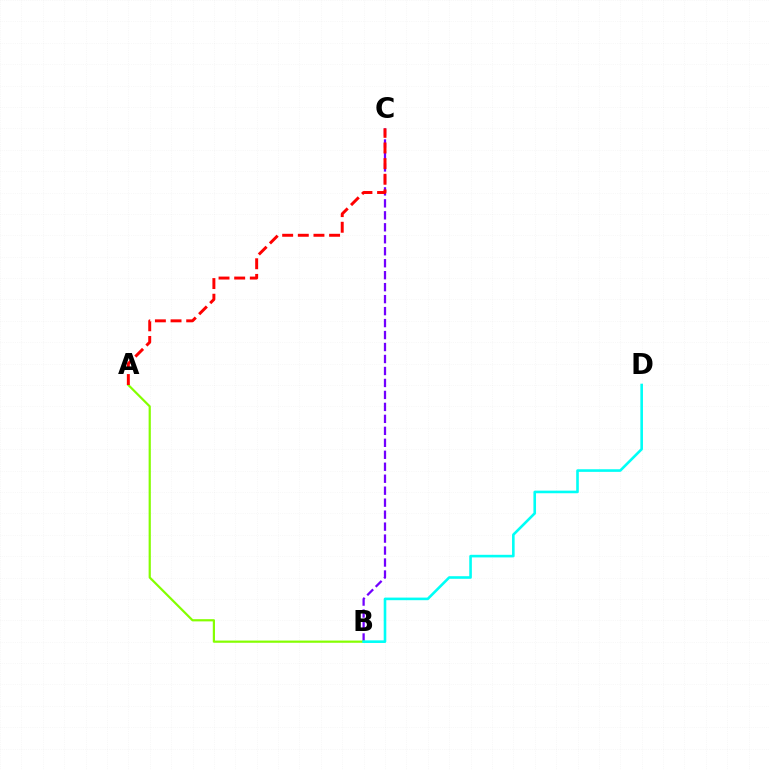{('B', 'C'): [{'color': '#7200ff', 'line_style': 'dashed', 'thickness': 1.63}], ('A', 'B'): [{'color': '#84ff00', 'line_style': 'solid', 'thickness': 1.59}], ('A', 'C'): [{'color': '#ff0000', 'line_style': 'dashed', 'thickness': 2.13}], ('B', 'D'): [{'color': '#00fff6', 'line_style': 'solid', 'thickness': 1.88}]}